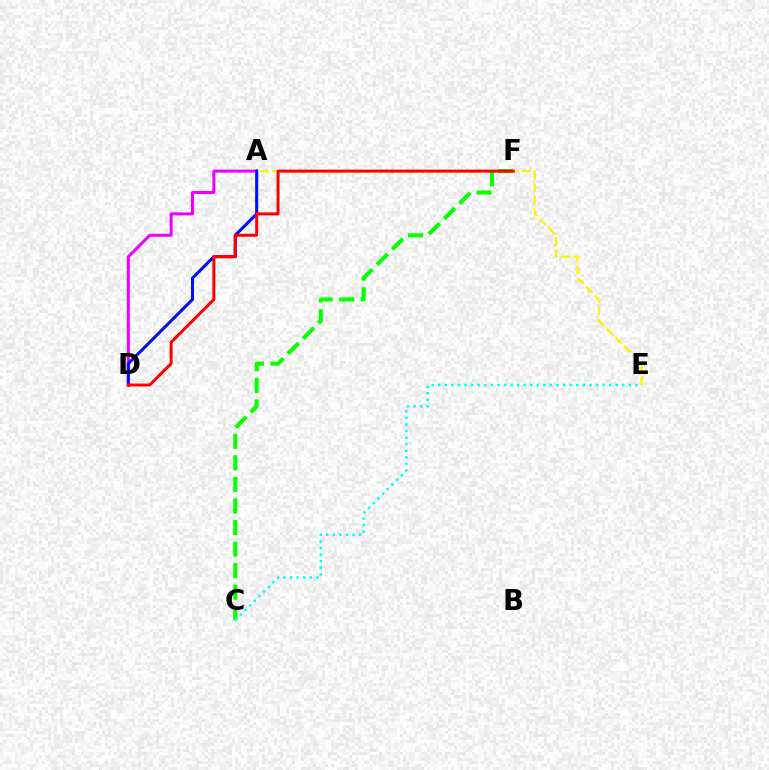{('A', 'E'): [{'color': '#fcf500', 'line_style': 'dashed', 'thickness': 1.7}], ('A', 'D'): [{'color': '#ee00ff', 'line_style': 'solid', 'thickness': 2.16}, {'color': '#0010ff', 'line_style': 'solid', 'thickness': 2.21}], ('C', 'F'): [{'color': '#08ff00', 'line_style': 'dashed', 'thickness': 2.93}], ('C', 'E'): [{'color': '#00fff6', 'line_style': 'dotted', 'thickness': 1.79}], ('D', 'F'): [{'color': '#ff0000', 'line_style': 'solid', 'thickness': 2.13}]}